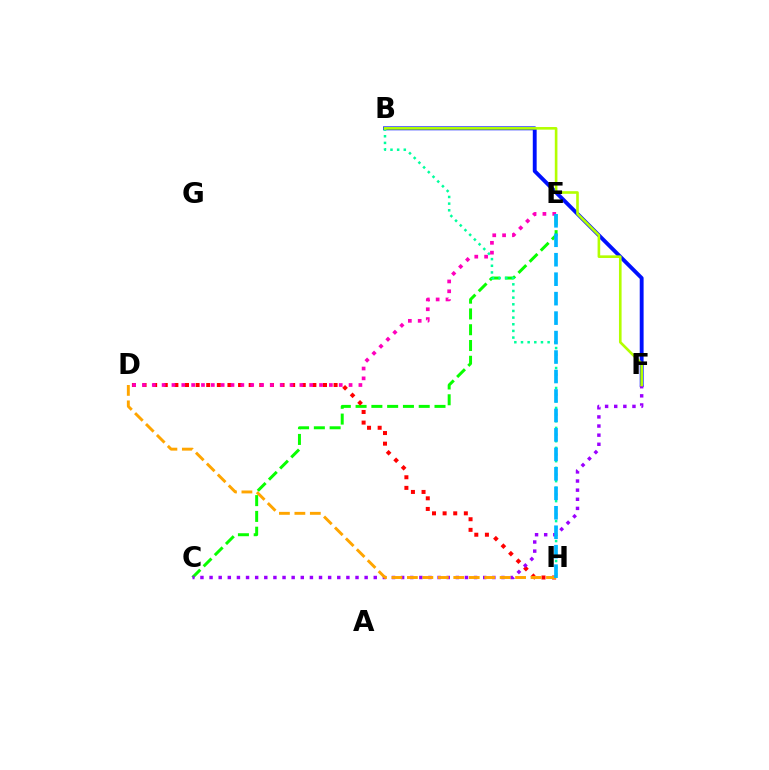{('B', 'F'): [{'color': '#0010ff', 'line_style': 'solid', 'thickness': 2.79}, {'color': '#b3ff00', 'line_style': 'solid', 'thickness': 1.89}], ('C', 'E'): [{'color': '#08ff00', 'line_style': 'dashed', 'thickness': 2.14}], ('D', 'H'): [{'color': '#ff0000', 'line_style': 'dotted', 'thickness': 2.88}, {'color': '#ffa500', 'line_style': 'dashed', 'thickness': 2.1}], ('B', 'H'): [{'color': '#00ff9d', 'line_style': 'dotted', 'thickness': 1.81}], ('C', 'F'): [{'color': '#9b00ff', 'line_style': 'dotted', 'thickness': 2.48}], ('D', 'E'): [{'color': '#ff00bd', 'line_style': 'dotted', 'thickness': 2.67}], ('E', 'H'): [{'color': '#00b5ff', 'line_style': 'dashed', 'thickness': 2.64}]}